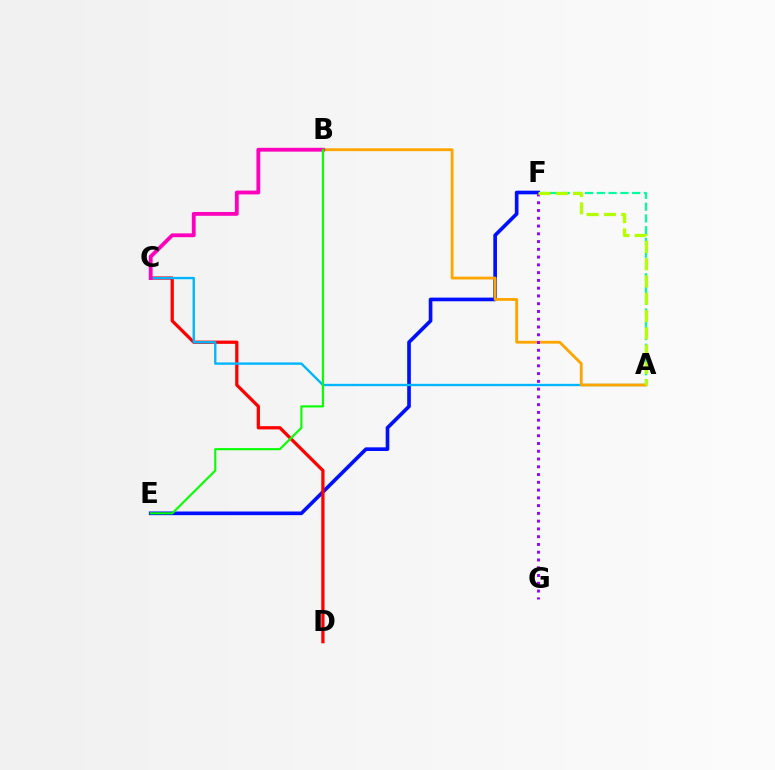{('A', 'F'): [{'color': '#00ff9d', 'line_style': 'dashed', 'thickness': 1.6}, {'color': '#b3ff00', 'line_style': 'dashed', 'thickness': 2.35}], ('E', 'F'): [{'color': '#0010ff', 'line_style': 'solid', 'thickness': 2.64}], ('C', 'D'): [{'color': '#ff0000', 'line_style': 'solid', 'thickness': 2.34}], ('A', 'C'): [{'color': '#00b5ff', 'line_style': 'solid', 'thickness': 1.69}], ('A', 'B'): [{'color': '#ffa500', 'line_style': 'solid', 'thickness': 2.04}], ('F', 'G'): [{'color': '#9b00ff', 'line_style': 'dotted', 'thickness': 2.11}], ('B', 'C'): [{'color': '#ff00bd', 'line_style': 'solid', 'thickness': 2.75}], ('B', 'E'): [{'color': '#08ff00', 'line_style': 'solid', 'thickness': 1.53}]}